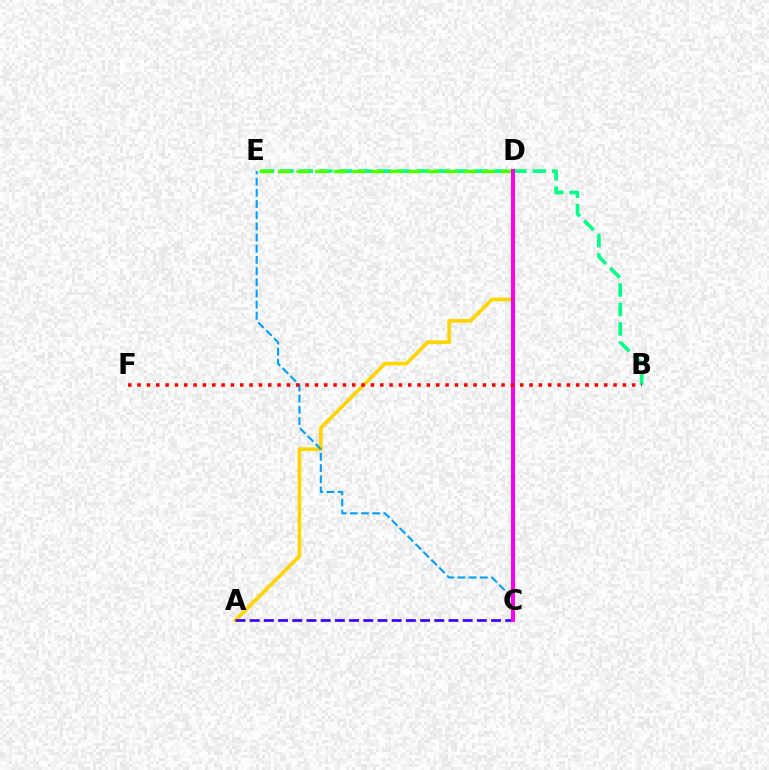{('A', 'D'): [{'color': '#ffd500', 'line_style': 'solid', 'thickness': 2.66}], ('C', 'E'): [{'color': '#009eff', 'line_style': 'dashed', 'thickness': 1.52}], ('A', 'C'): [{'color': '#3700ff', 'line_style': 'dashed', 'thickness': 1.93}], ('B', 'E'): [{'color': '#00ff86', 'line_style': 'dashed', 'thickness': 2.64}], ('D', 'E'): [{'color': '#4fff00', 'line_style': 'dashed', 'thickness': 2.52}], ('C', 'D'): [{'color': '#ff00ed', 'line_style': 'solid', 'thickness': 2.89}], ('B', 'F'): [{'color': '#ff0000', 'line_style': 'dotted', 'thickness': 2.54}]}